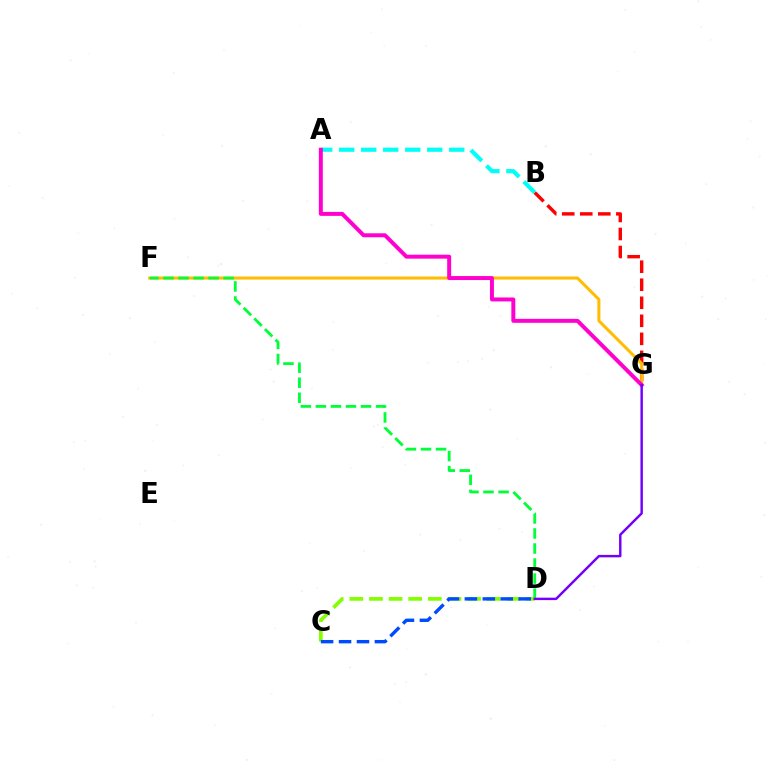{('B', 'G'): [{'color': '#ff0000', 'line_style': 'dashed', 'thickness': 2.45}], ('F', 'G'): [{'color': '#ffbd00', 'line_style': 'solid', 'thickness': 2.18}], ('D', 'F'): [{'color': '#00ff39', 'line_style': 'dashed', 'thickness': 2.04}], ('C', 'D'): [{'color': '#84ff00', 'line_style': 'dashed', 'thickness': 2.67}, {'color': '#004bff', 'line_style': 'dashed', 'thickness': 2.44}], ('A', 'B'): [{'color': '#00fff6', 'line_style': 'dashed', 'thickness': 2.99}], ('A', 'G'): [{'color': '#ff00cf', 'line_style': 'solid', 'thickness': 2.85}], ('D', 'G'): [{'color': '#7200ff', 'line_style': 'solid', 'thickness': 1.76}]}